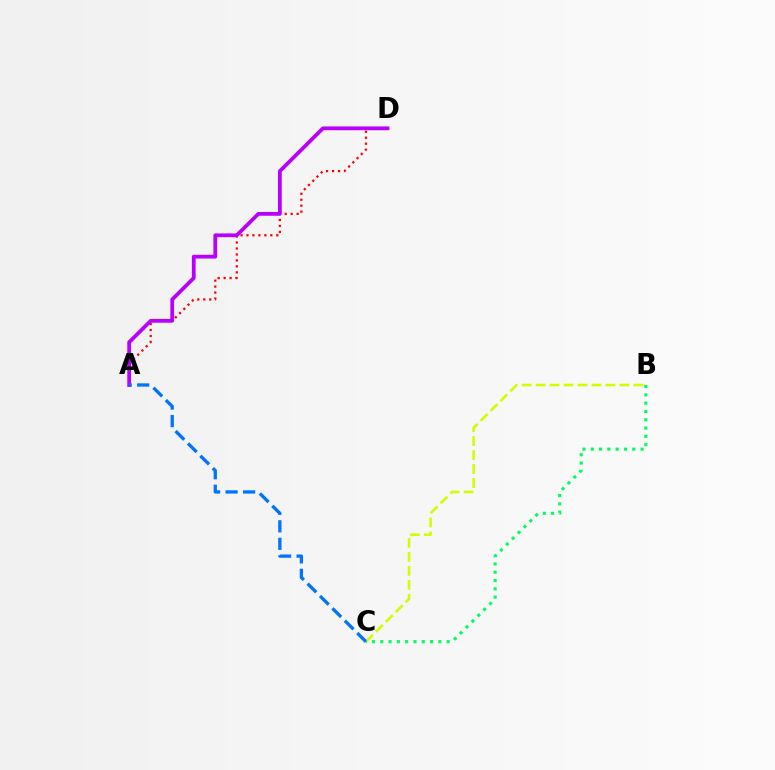{('A', 'D'): [{'color': '#ff0000', 'line_style': 'dotted', 'thickness': 1.62}, {'color': '#b900ff', 'line_style': 'solid', 'thickness': 2.71}], ('B', 'C'): [{'color': '#d1ff00', 'line_style': 'dashed', 'thickness': 1.9}, {'color': '#00ff5c', 'line_style': 'dotted', 'thickness': 2.25}], ('A', 'C'): [{'color': '#0074ff', 'line_style': 'dashed', 'thickness': 2.38}]}